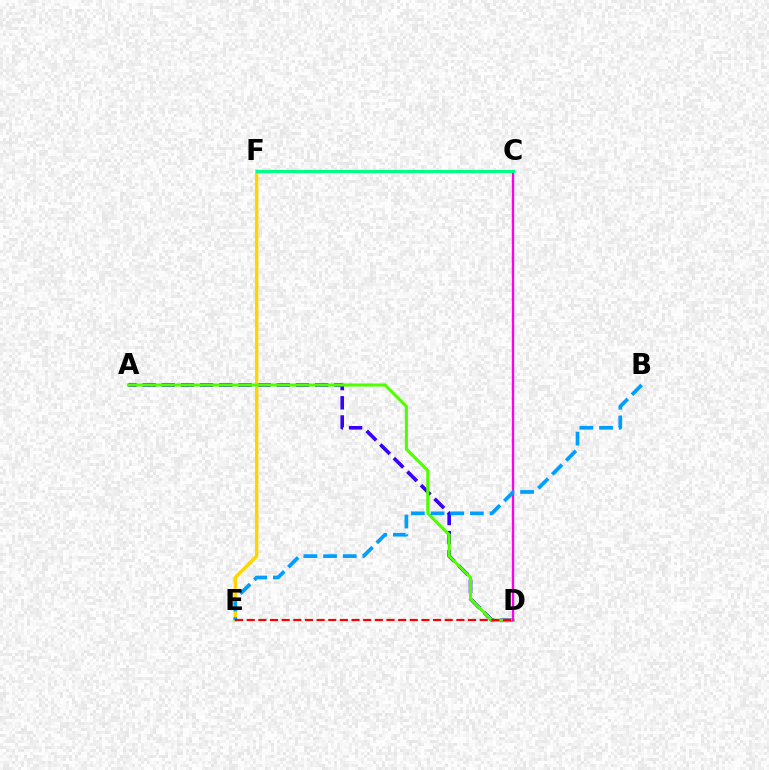{('A', 'D'): [{'color': '#3700ff', 'line_style': 'dashed', 'thickness': 2.6}, {'color': '#4fff00', 'line_style': 'solid', 'thickness': 2.21}], ('E', 'F'): [{'color': '#ffd500', 'line_style': 'solid', 'thickness': 2.46}], ('C', 'D'): [{'color': '#ff00ed', 'line_style': 'solid', 'thickness': 1.69}], ('B', 'E'): [{'color': '#009eff', 'line_style': 'dashed', 'thickness': 2.67}], ('C', 'F'): [{'color': '#00ff86', 'line_style': 'solid', 'thickness': 2.28}], ('D', 'E'): [{'color': '#ff0000', 'line_style': 'dashed', 'thickness': 1.58}]}